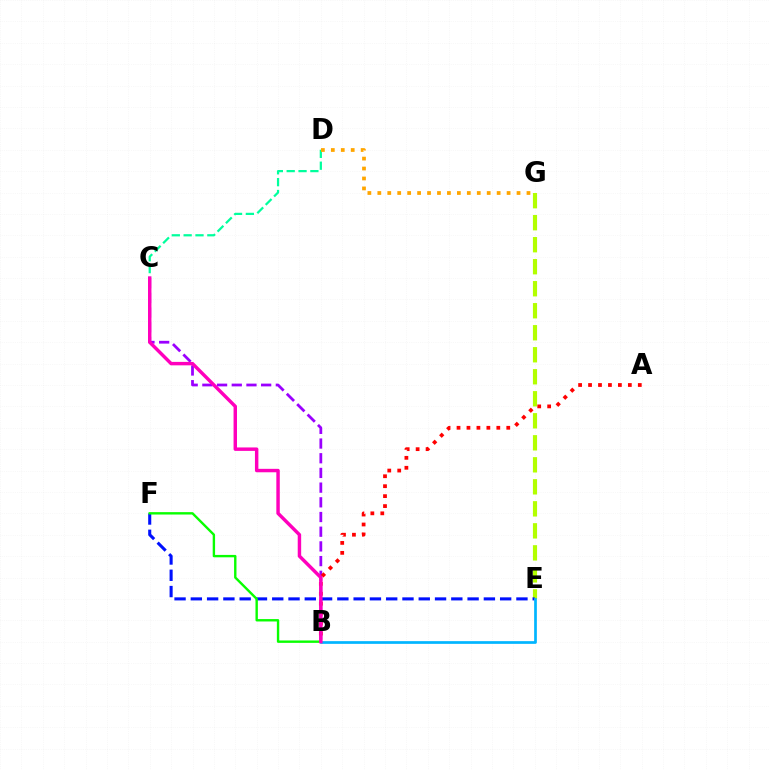{('C', 'D'): [{'color': '#00ff9d', 'line_style': 'dashed', 'thickness': 1.61}], ('B', 'C'): [{'color': '#9b00ff', 'line_style': 'dashed', 'thickness': 2.0}, {'color': '#ff00bd', 'line_style': 'solid', 'thickness': 2.48}], ('D', 'G'): [{'color': '#ffa500', 'line_style': 'dotted', 'thickness': 2.7}], ('A', 'B'): [{'color': '#ff0000', 'line_style': 'dotted', 'thickness': 2.7}], ('E', 'G'): [{'color': '#b3ff00', 'line_style': 'dashed', 'thickness': 2.99}], ('E', 'F'): [{'color': '#0010ff', 'line_style': 'dashed', 'thickness': 2.21}], ('B', 'E'): [{'color': '#00b5ff', 'line_style': 'solid', 'thickness': 1.95}], ('B', 'F'): [{'color': '#08ff00', 'line_style': 'solid', 'thickness': 1.72}]}